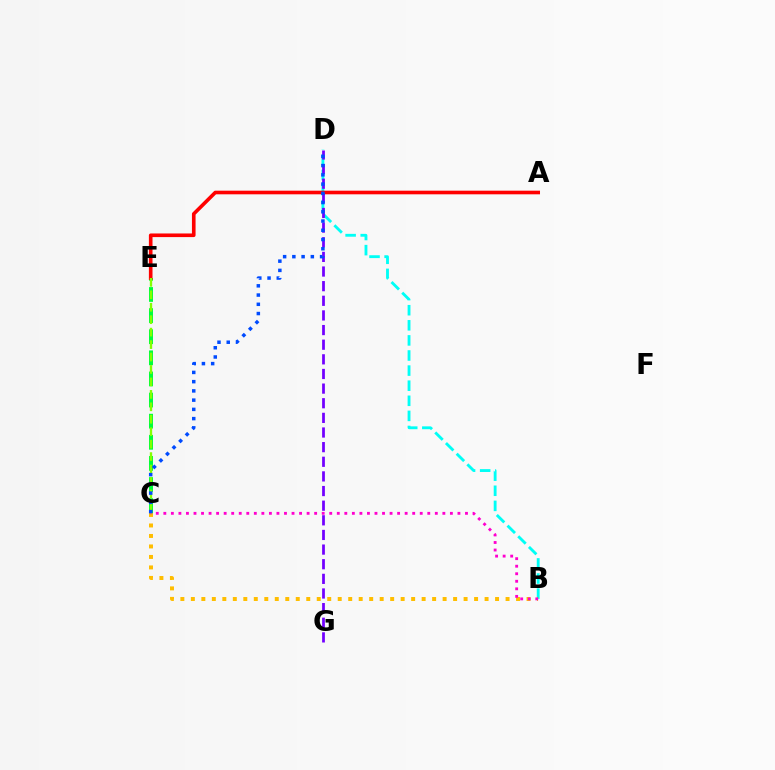{('C', 'E'): [{'color': '#00ff39', 'line_style': 'dashed', 'thickness': 2.87}, {'color': '#84ff00', 'line_style': 'dashed', 'thickness': 1.69}], ('B', 'D'): [{'color': '#00fff6', 'line_style': 'dashed', 'thickness': 2.05}], ('A', 'E'): [{'color': '#ff0000', 'line_style': 'solid', 'thickness': 2.61}], ('B', 'C'): [{'color': '#ffbd00', 'line_style': 'dotted', 'thickness': 2.85}, {'color': '#ff00cf', 'line_style': 'dotted', 'thickness': 2.05}], ('D', 'G'): [{'color': '#7200ff', 'line_style': 'dashed', 'thickness': 1.99}], ('C', 'D'): [{'color': '#004bff', 'line_style': 'dotted', 'thickness': 2.51}]}